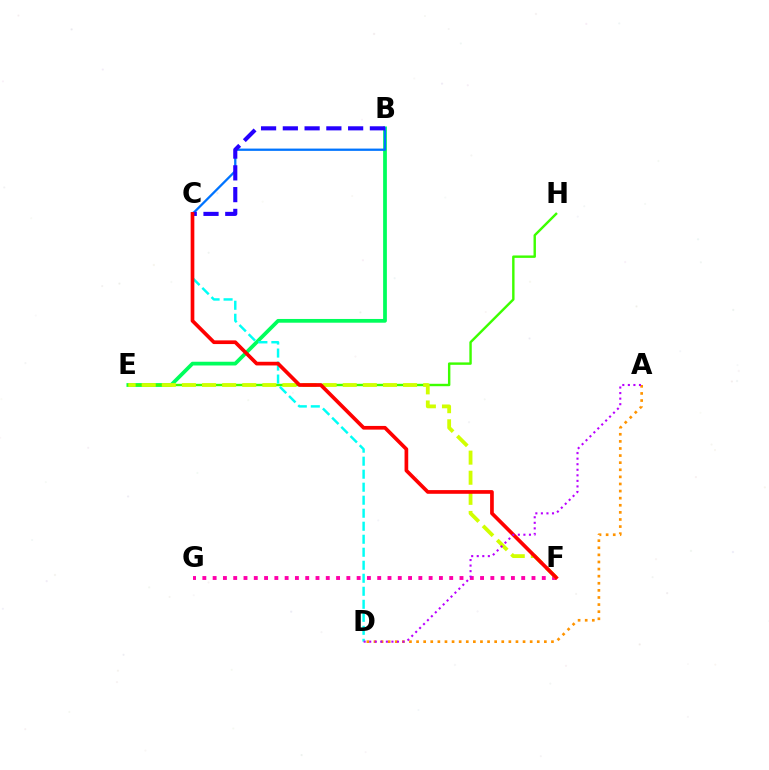{('F', 'G'): [{'color': '#ff00ac', 'line_style': 'dotted', 'thickness': 2.79}], ('B', 'E'): [{'color': '#00ff5c', 'line_style': 'solid', 'thickness': 2.7}], ('E', 'H'): [{'color': '#3dff00', 'line_style': 'solid', 'thickness': 1.74}], ('B', 'C'): [{'color': '#0074ff', 'line_style': 'solid', 'thickness': 1.65}, {'color': '#2500ff', 'line_style': 'dashed', 'thickness': 2.96}], ('C', 'D'): [{'color': '#00fff6', 'line_style': 'dashed', 'thickness': 1.77}], ('E', 'F'): [{'color': '#d1ff00', 'line_style': 'dashed', 'thickness': 2.73}], ('C', 'F'): [{'color': '#ff0000', 'line_style': 'solid', 'thickness': 2.65}], ('A', 'D'): [{'color': '#ff9400', 'line_style': 'dotted', 'thickness': 1.93}, {'color': '#b900ff', 'line_style': 'dotted', 'thickness': 1.51}]}